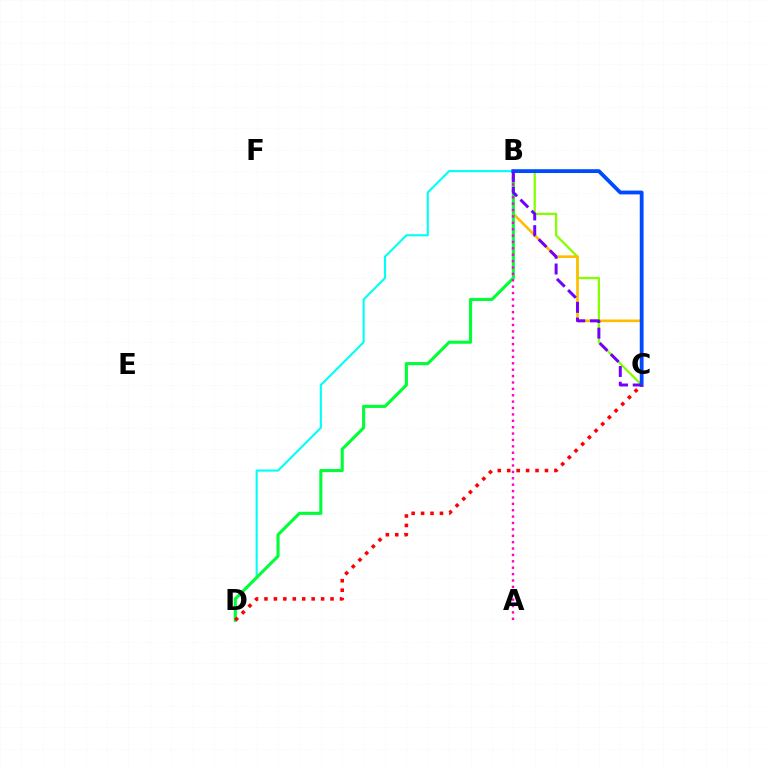{('B', 'C'): [{'color': '#84ff00', 'line_style': 'solid', 'thickness': 1.62}, {'color': '#ffbd00', 'line_style': 'solid', 'thickness': 1.91}, {'color': '#004bff', 'line_style': 'solid', 'thickness': 2.74}, {'color': '#7200ff', 'line_style': 'dashed', 'thickness': 2.14}], ('B', 'D'): [{'color': '#00fff6', 'line_style': 'solid', 'thickness': 1.51}, {'color': '#00ff39', 'line_style': 'solid', 'thickness': 2.23}], ('A', 'B'): [{'color': '#ff00cf', 'line_style': 'dotted', 'thickness': 1.74}], ('C', 'D'): [{'color': '#ff0000', 'line_style': 'dotted', 'thickness': 2.56}]}